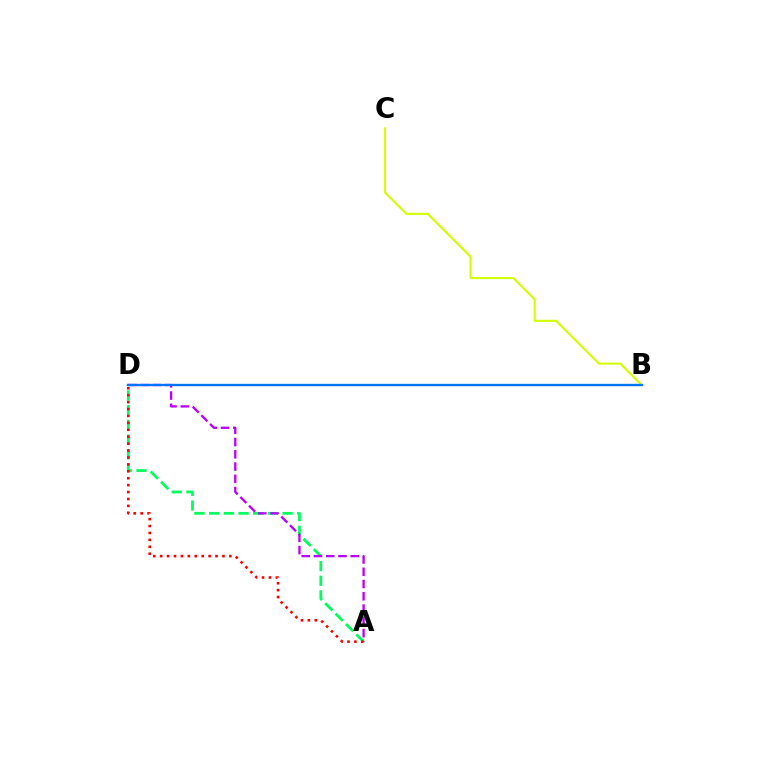{('A', 'D'): [{'color': '#00ff5c', 'line_style': 'dashed', 'thickness': 2.0}, {'color': '#b900ff', 'line_style': 'dashed', 'thickness': 1.67}, {'color': '#ff0000', 'line_style': 'dotted', 'thickness': 1.88}], ('B', 'C'): [{'color': '#d1ff00', 'line_style': 'solid', 'thickness': 1.51}], ('B', 'D'): [{'color': '#0074ff', 'line_style': 'solid', 'thickness': 1.68}]}